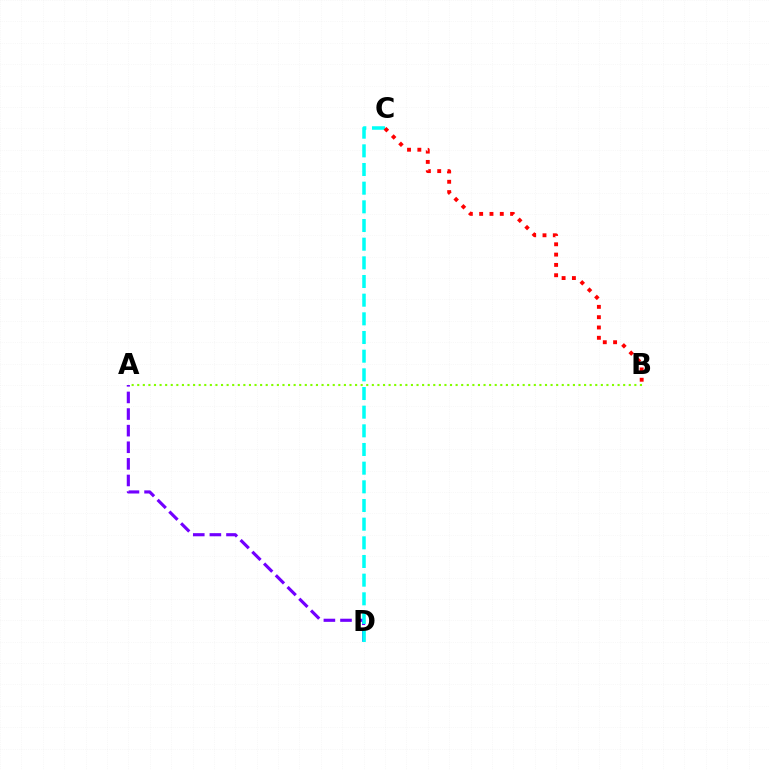{('A', 'B'): [{'color': '#84ff00', 'line_style': 'dotted', 'thickness': 1.52}], ('A', 'D'): [{'color': '#7200ff', 'line_style': 'dashed', 'thickness': 2.26}], ('C', 'D'): [{'color': '#00fff6', 'line_style': 'dashed', 'thickness': 2.54}], ('B', 'C'): [{'color': '#ff0000', 'line_style': 'dotted', 'thickness': 2.8}]}